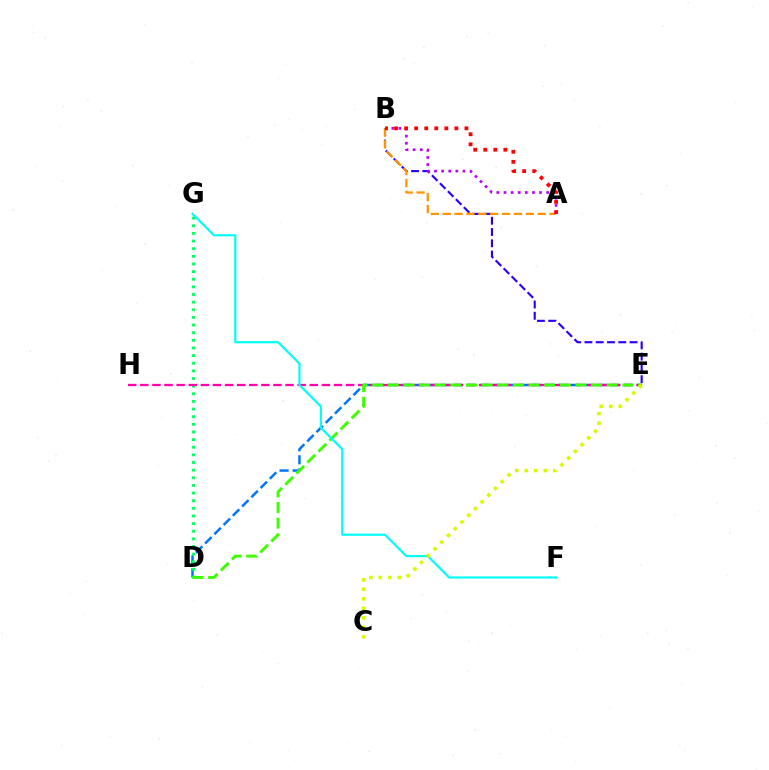{('D', 'E'): [{'color': '#0074ff', 'line_style': 'dashed', 'thickness': 1.78}, {'color': '#3dff00', 'line_style': 'dashed', 'thickness': 2.12}], ('D', 'G'): [{'color': '#00ff5c', 'line_style': 'dotted', 'thickness': 2.07}], ('B', 'E'): [{'color': '#2500ff', 'line_style': 'dashed', 'thickness': 1.53}], ('E', 'H'): [{'color': '#ff00ac', 'line_style': 'dashed', 'thickness': 1.64}], ('F', 'G'): [{'color': '#00fff6', 'line_style': 'solid', 'thickness': 1.57}], ('C', 'E'): [{'color': '#d1ff00', 'line_style': 'dotted', 'thickness': 2.58}], ('A', 'B'): [{'color': '#ff9400', 'line_style': 'dashed', 'thickness': 1.61}, {'color': '#b900ff', 'line_style': 'dotted', 'thickness': 1.93}, {'color': '#ff0000', 'line_style': 'dotted', 'thickness': 2.73}]}